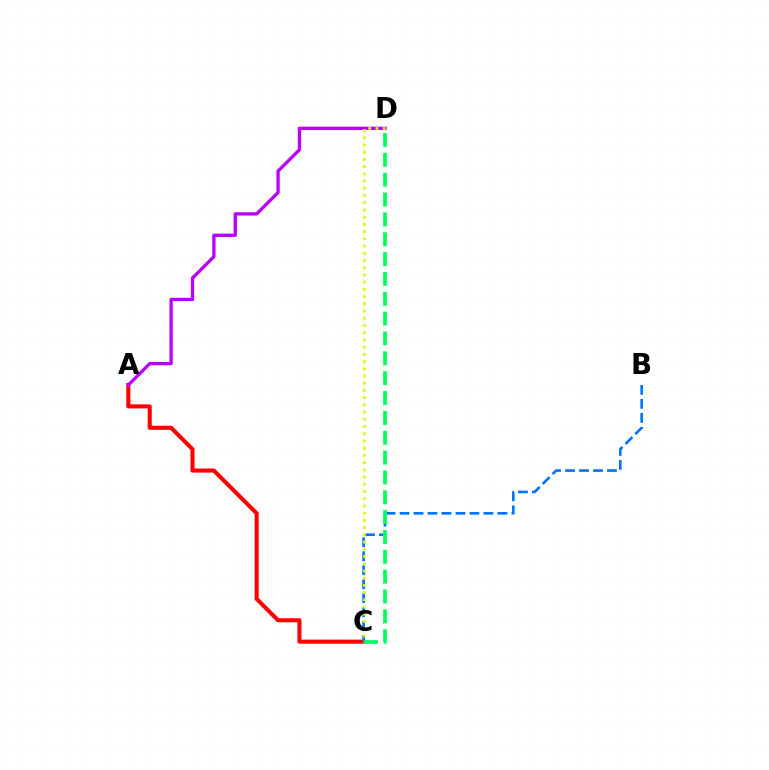{('A', 'C'): [{'color': '#ff0000', 'line_style': 'solid', 'thickness': 2.93}], ('B', 'C'): [{'color': '#0074ff', 'line_style': 'dashed', 'thickness': 1.9}], ('A', 'D'): [{'color': '#b900ff', 'line_style': 'solid', 'thickness': 2.38}], ('C', 'D'): [{'color': '#d1ff00', 'line_style': 'dotted', 'thickness': 1.96}, {'color': '#00ff5c', 'line_style': 'dashed', 'thickness': 2.7}]}